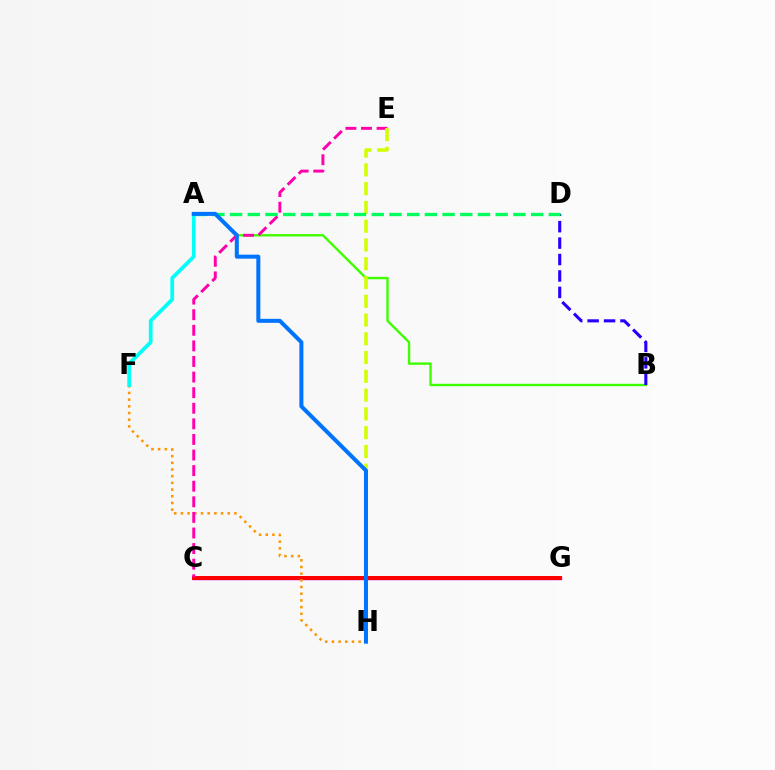{('C', 'G'): [{'color': '#b900ff', 'line_style': 'solid', 'thickness': 2.47}, {'color': '#ff0000', 'line_style': 'solid', 'thickness': 2.88}], ('A', 'B'): [{'color': '#3dff00', 'line_style': 'solid', 'thickness': 1.71}], ('F', 'H'): [{'color': '#ff9400', 'line_style': 'dotted', 'thickness': 1.82}], ('C', 'E'): [{'color': '#ff00ac', 'line_style': 'dashed', 'thickness': 2.12}], ('A', 'F'): [{'color': '#00fff6', 'line_style': 'solid', 'thickness': 2.71}], ('B', 'D'): [{'color': '#2500ff', 'line_style': 'dashed', 'thickness': 2.23}], ('E', 'H'): [{'color': '#d1ff00', 'line_style': 'dashed', 'thickness': 2.55}], ('A', 'D'): [{'color': '#00ff5c', 'line_style': 'dashed', 'thickness': 2.41}], ('A', 'H'): [{'color': '#0074ff', 'line_style': 'solid', 'thickness': 2.89}]}